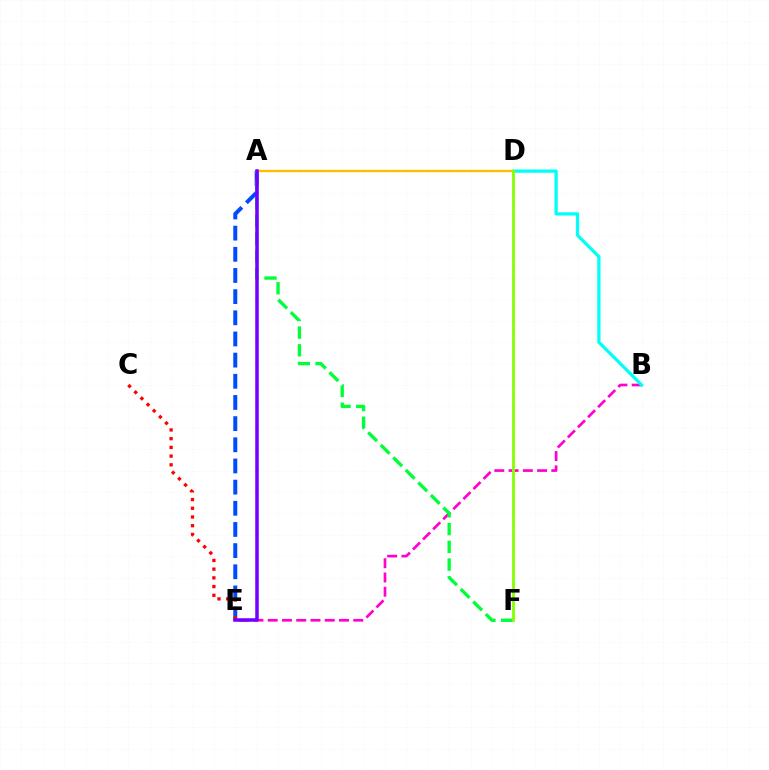{('B', 'E'): [{'color': '#ff00cf', 'line_style': 'dashed', 'thickness': 1.94}], ('B', 'D'): [{'color': '#00fff6', 'line_style': 'solid', 'thickness': 2.34}], ('A', 'E'): [{'color': '#004bff', 'line_style': 'dashed', 'thickness': 2.88}, {'color': '#7200ff', 'line_style': 'solid', 'thickness': 2.54}], ('A', 'D'): [{'color': '#ffbd00', 'line_style': 'solid', 'thickness': 1.67}], ('A', 'F'): [{'color': '#00ff39', 'line_style': 'dashed', 'thickness': 2.41}], ('C', 'E'): [{'color': '#ff0000', 'line_style': 'dotted', 'thickness': 2.37}], ('D', 'F'): [{'color': '#84ff00', 'line_style': 'solid', 'thickness': 2.01}]}